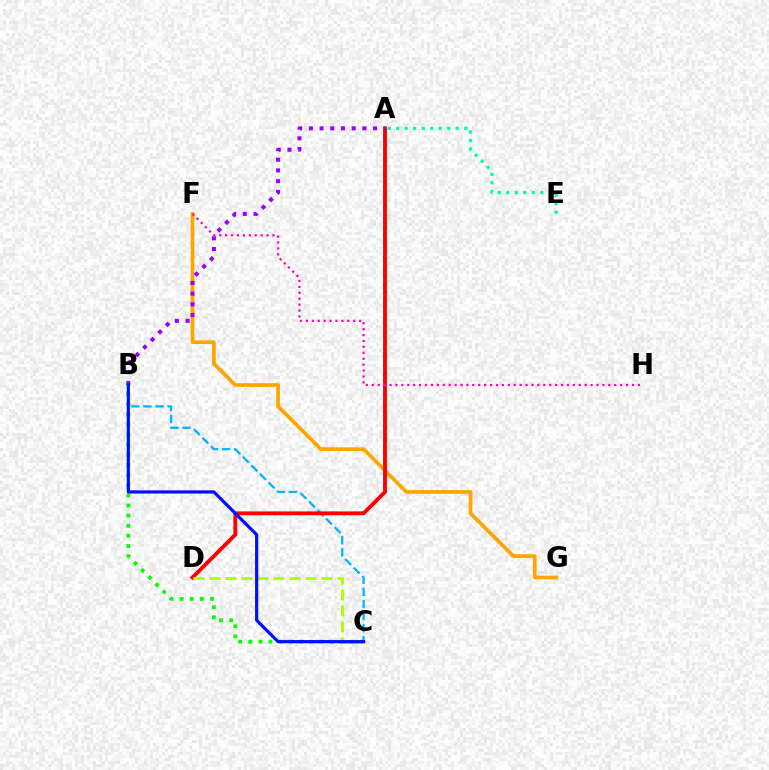{('F', 'G'): [{'color': '#ffa500', 'line_style': 'solid', 'thickness': 2.67}], ('B', 'C'): [{'color': '#00b5ff', 'line_style': 'dashed', 'thickness': 1.64}, {'color': '#08ff00', 'line_style': 'dotted', 'thickness': 2.75}, {'color': '#0010ff', 'line_style': 'solid', 'thickness': 2.3}], ('A', 'D'): [{'color': '#ff0000', 'line_style': 'solid', 'thickness': 2.78}], ('A', 'B'): [{'color': '#9b00ff', 'line_style': 'dotted', 'thickness': 2.91}], ('F', 'H'): [{'color': '#ff00bd', 'line_style': 'dotted', 'thickness': 1.61}], ('A', 'E'): [{'color': '#00ff9d', 'line_style': 'dotted', 'thickness': 2.31}], ('C', 'D'): [{'color': '#b3ff00', 'line_style': 'dashed', 'thickness': 2.17}]}